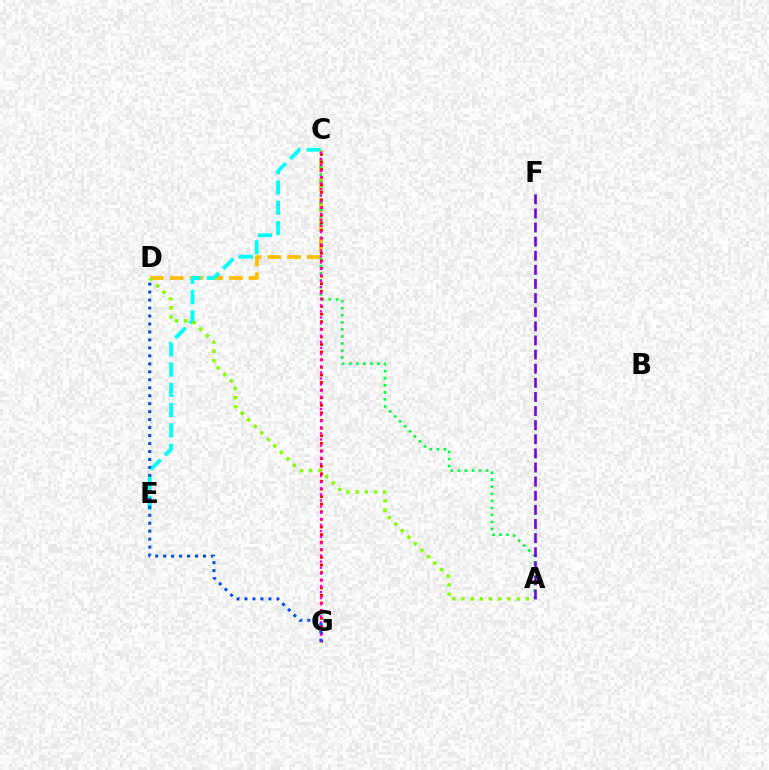{('C', 'D'): [{'color': '#ffbd00', 'line_style': 'dashed', 'thickness': 2.69}], ('A', 'C'): [{'color': '#00ff39', 'line_style': 'dotted', 'thickness': 1.92}], ('C', 'G'): [{'color': '#ff0000', 'line_style': 'dotted', 'thickness': 2.07}, {'color': '#ff00cf', 'line_style': 'dotted', 'thickness': 1.66}], ('C', 'E'): [{'color': '#00fff6', 'line_style': 'dashed', 'thickness': 2.76}], ('A', 'F'): [{'color': '#7200ff', 'line_style': 'dashed', 'thickness': 1.92}], ('A', 'D'): [{'color': '#84ff00', 'line_style': 'dotted', 'thickness': 2.5}], ('D', 'G'): [{'color': '#004bff', 'line_style': 'dotted', 'thickness': 2.17}]}